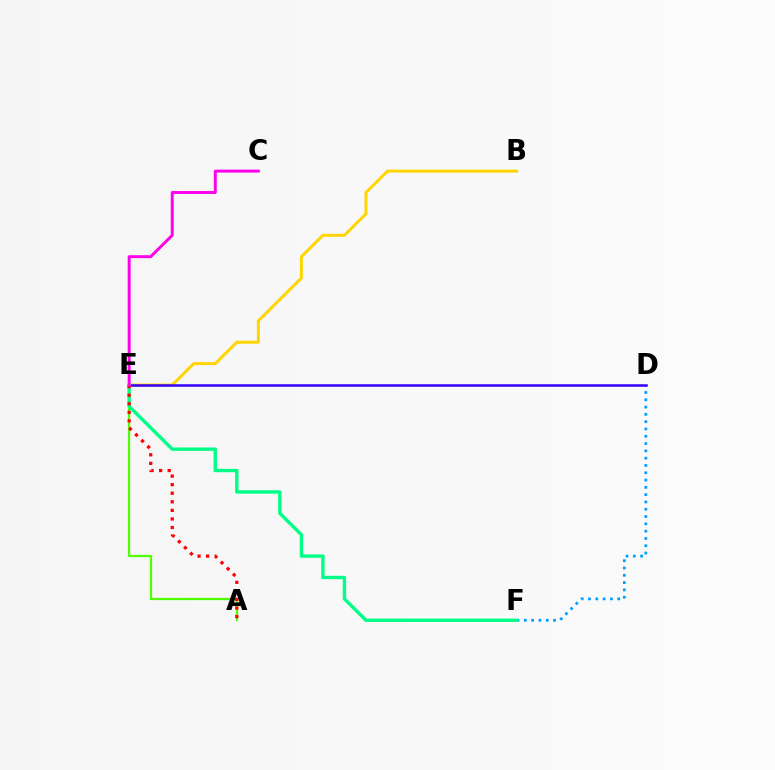{('D', 'F'): [{'color': '#009eff', 'line_style': 'dotted', 'thickness': 1.98}], ('A', 'E'): [{'color': '#4fff00', 'line_style': 'solid', 'thickness': 1.6}, {'color': '#ff0000', 'line_style': 'dotted', 'thickness': 2.33}], ('B', 'E'): [{'color': '#ffd500', 'line_style': 'solid', 'thickness': 2.13}], ('D', 'E'): [{'color': '#3700ff', 'line_style': 'solid', 'thickness': 1.82}], ('E', 'F'): [{'color': '#00ff86', 'line_style': 'solid', 'thickness': 2.44}], ('C', 'E'): [{'color': '#ff00ed', 'line_style': 'solid', 'thickness': 2.13}]}